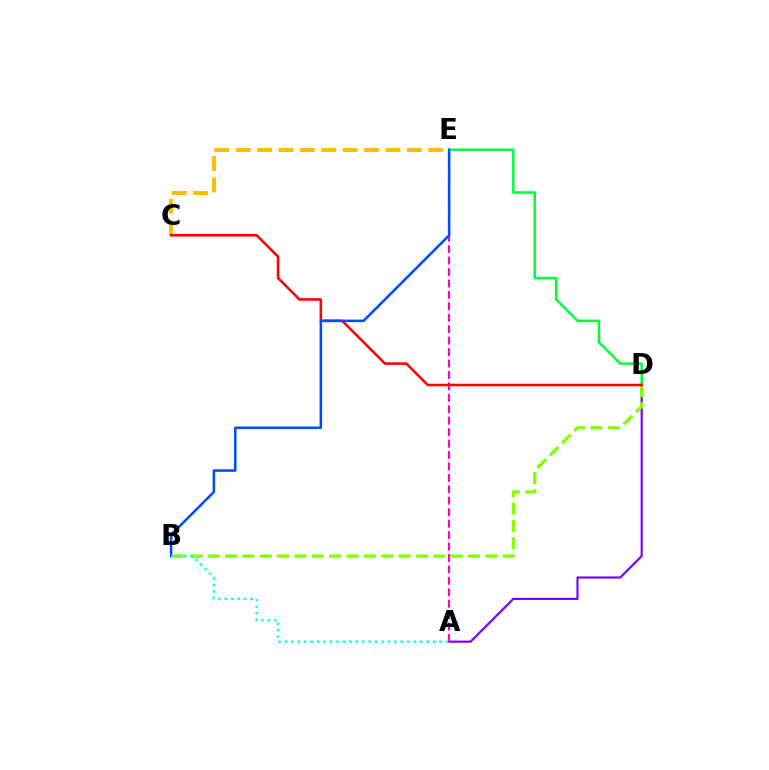{('A', 'D'): [{'color': '#7200ff', 'line_style': 'solid', 'thickness': 1.55}], ('A', 'E'): [{'color': '#ff00cf', 'line_style': 'dashed', 'thickness': 1.55}], ('B', 'D'): [{'color': '#84ff00', 'line_style': 'dashed', 'thickness': 2.36}], ('D', 'E'): [{'color': '#00ff39', 'line_style': 'solid', 'thickness': 1.79}], ('C', 'E'): [{'color': '#ffbd00', 'line_style': 'dashed', 'thickness': 2.91}], ('C', 'D'): [{'color': '#ff0000', 'line_style': 'solid', 'thickness': 1.83}], ('B', 'E'): [{'color': '#004bff', 'line_style': 'solid', 'thickness': 1.81}], ('A', 'B'): [{'color': '#00fff6', 'line_style': 'dotted', 'thickness': 1.75}]}